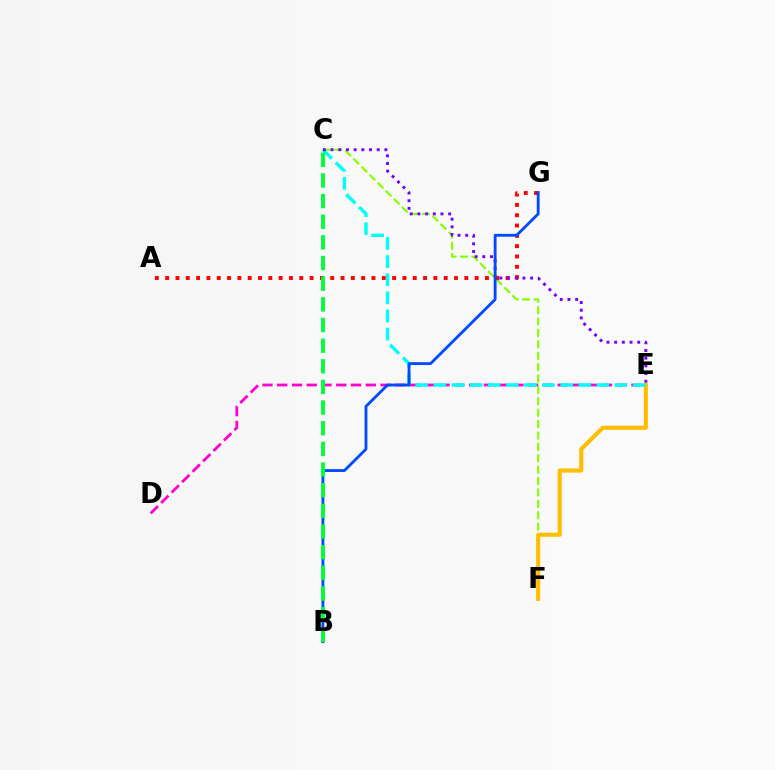{('D', 'E'): [{'color': '#ff00cf', 'line_style': 'dashed', 'thickness': 2.01}], ('C', 'F'): [{'color': '#84ff00', 'line_style': 'dashed', 'thickness': 1.55}], ('E', 'F'): [{'color': '#ffbd00', 'line_style': 'solid', 'thickness': 2.96}], ('C', 'E'): [{'color': '#00fff6', 'line_style': 'dashed', 'thickness': 2.46}, {'color': '#7200ff', 'line_style': 'dotted', 'thickness': 2.09}], ('A', 'G'): [{'color': '#ff0000', 'line_style': 'dotted', 'thickness': 2.8}], ('B', 'G'): [{'color': '#004bff', 'line_style': 'solid', 'thickness': 2.05}], ('B', 'C'): [{'color': '#00ff39', 'line_style': 'dashed', 'thickness': 2.81}]}